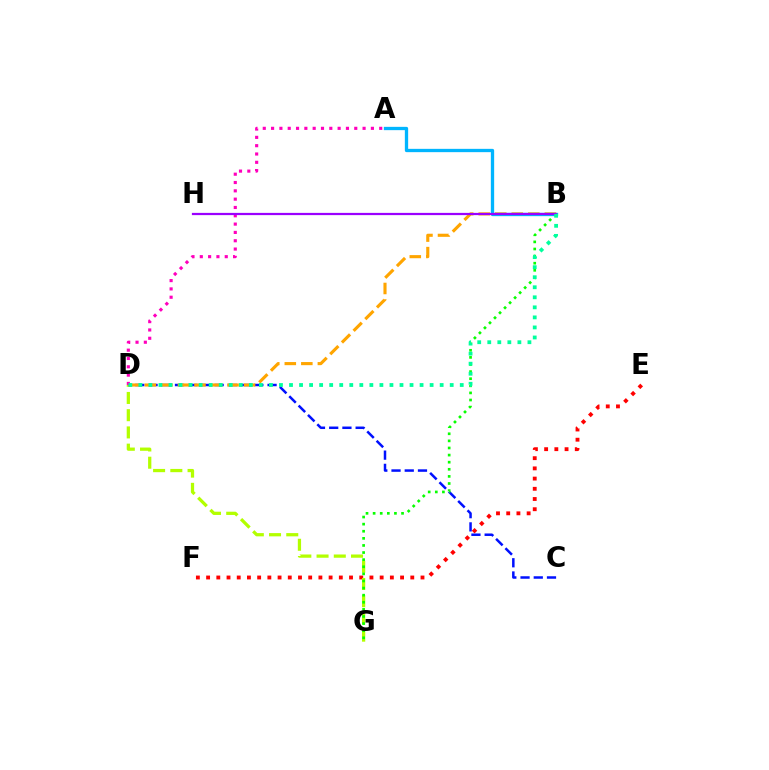{('E', 'F'): [{'color': '#ff0000', 'line_style': 'dotted', 'thickness': 2.77}], ('D', 'G'): [{'color': '#b3ff00', 'line_style': 'dashed', 'thickness': 2.34}], ('C', 'D'): [{'color': '#0010ff', 'line_style': 'dashed', 'thickness': 1.8}], ('B', 'G'): [{'color': '#08ff00', 'line_style': 'dotted', 'thickness': 1.93}], ('B', 'D'): [{'color': '#ffa500', 'line_style': 'dashed', 'thickness': 2.25}, {'color': '#00ff9d', 'line_style': 'dotted', 'thickness': 2.73}], ('A', 'B'): [{'color': '#00b5ff', 'line_style': 'solid', 'thickness': 2.38}], ('A', 'D'): [{'color': '#ff00bd', 'line_style': 'dotted', 'thickness': 2.26}], ('B', 'H'): [{'color': '#9b00ff', 'line_style': 'solid', 'thickness': 1.61}]}